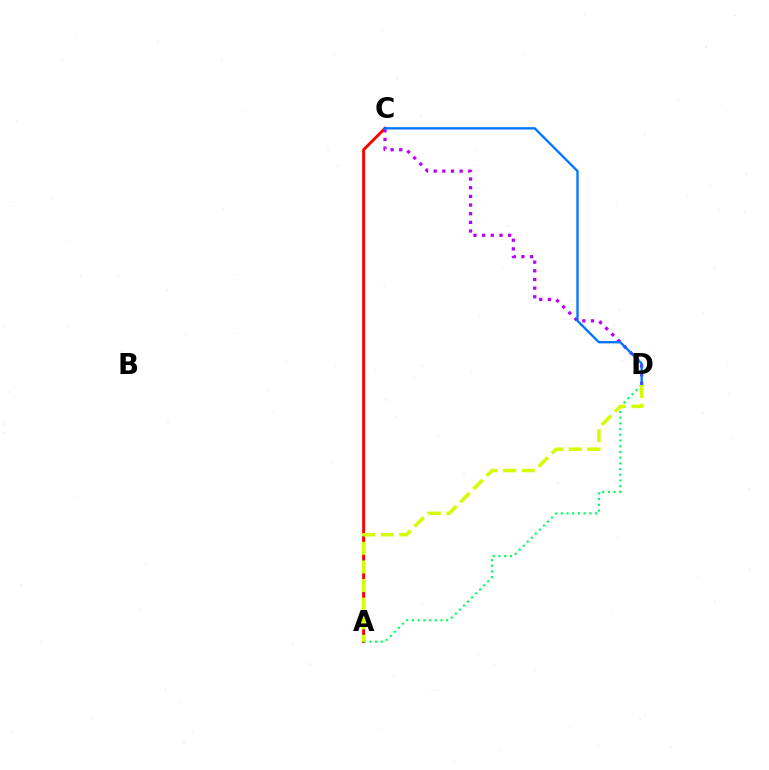{('A', 'C'): [{'color': '#ff0000', 'line_style': 'solid', 'thickness': 2.09}], ('C', 'D'): [{'color': '#b900ff', 'line_style': 'dotted', 'thickness': 2.35}, {'color': '#0074ff', 'line_style': 'solid', 'thickness': 1.68}], ('A', 'D'): [{'color': '#00ff5c', 'line_style': 'dotted', 'thickness': 1.55}, {'color': '#d1ff00', 'line_style': 'dashed', 'thickness': 2.53}]}